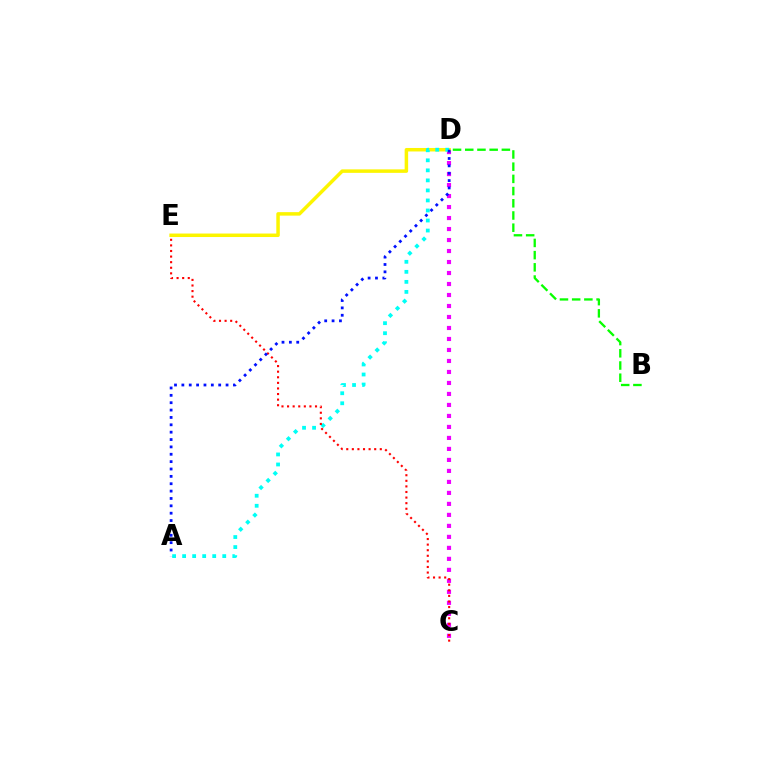{('C', 'D'): [{'color': '#ee00ff', 'line_style': 'dotted', 'thickness': 2.99}], ('D', 'E'): [{'color': '#fcf500', 'line_style': 'solid', 'thickness': 2.51}], ('A', 'D'): [{'color': '#00fff6', 'line_style': 'dotted', 'thickness': 2.73}, {'color': '#0010ff', 'line_style': 'dotted', 'thickness': 2.0}], ('C', 'E'): [{'color': '#ff0000', 'line_style': 'dotted', 'thickness': 1.52}], ('B', 'D'): [{'color': '#08ff00', 'line_style': 'dashed', 'thickness': 1.66}]}